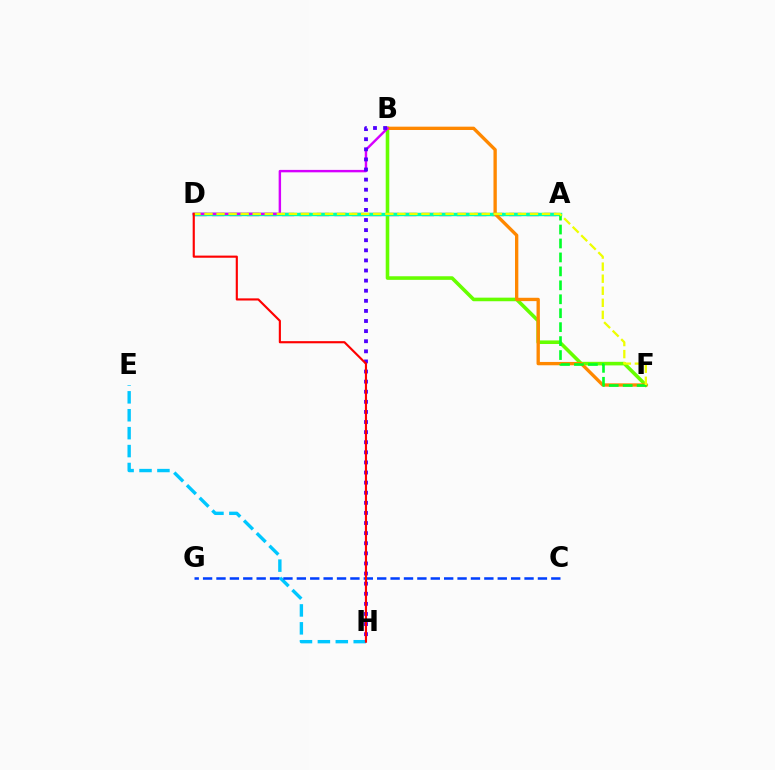{('A', 'D'): [{'color': '#ff00a0', 'line_style': 'dashed', 'thickness': 2.37}, {'color': '#00ffaf', 'line_style': 'solid', 'thickness': 2.48}], ('E', 'H'): [{'color': '#00c7ff', 'line_style': 'dashed', 'thickness': 2.43}], ('C', 'G'): [{'color': '#003fff', 'line_style': 'dashed', 'thickness': 1.82}], ('B', 'F'): [{'color': '#66ff00', 'line_style': 'solid', 'thickness': 2.58}, {'color': '#ff8800', 'line_style': 'solid', 'thickness': 2.4}], ('B', 'D'): [{'color': '#d600ff', 'line_style': 'solid', 'thickness': 1.74}], ('A', 'F'): [{'color': '#00ff27', 'line_style': 'dashed', 'thickness': 1.89}], ('B', 'H'): [{'color': '#4f00ff', 'line_style': 'dotted', 'thickness': 2.74}], ('D', 'F'): [{'color': '#eeff00', 'line_style': 'dashed', 'thickness': 1.64}], ('D', 'H'): [{'color': '#ff0000', 'line_style': 'solid', 'thickness': 1.54}]}